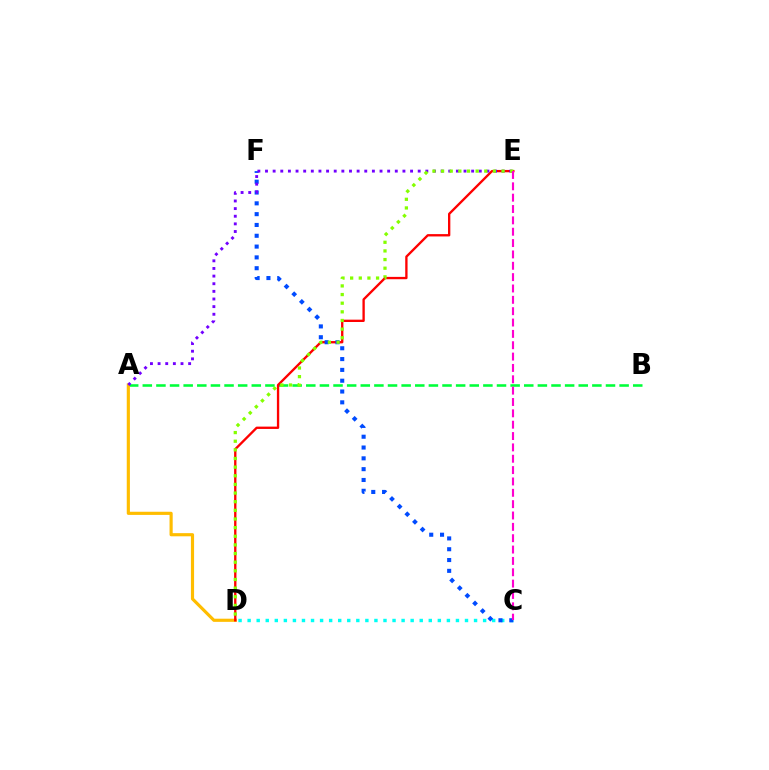{('A', 'B'): [{'color': '#00ff39', 'line_style': 'dashed', 'thickness': 1.85}], ('C', 'D'): [{'color': '#00fff6', 'line_style': 'dotted', 'thickness': 2.46}], ('A', 'D'): [{'color': '#ffbd00', 'line_style': 'solid', 'thickness': 2.27}], ('D', 'E'): [{'color': '#ff0000', 'line_style': 'solid', 'thickness': 1.68}, {'color': '#84ff00', 'line_style': 'dotted', 'thickness': 2.35}], ('C', 'F'): [{'color': '#004bff', 'line_style': 'dotted', 'thickness': 2.94}], ('A', 'E'): [{'color': '#7200ff', 'line_style': 'dotted', 'thickness': 2.07}], ('C', 'E'): [{'color': '#ff00cf', 'line_style': 'dashed', 'thickness': 1.54}]}